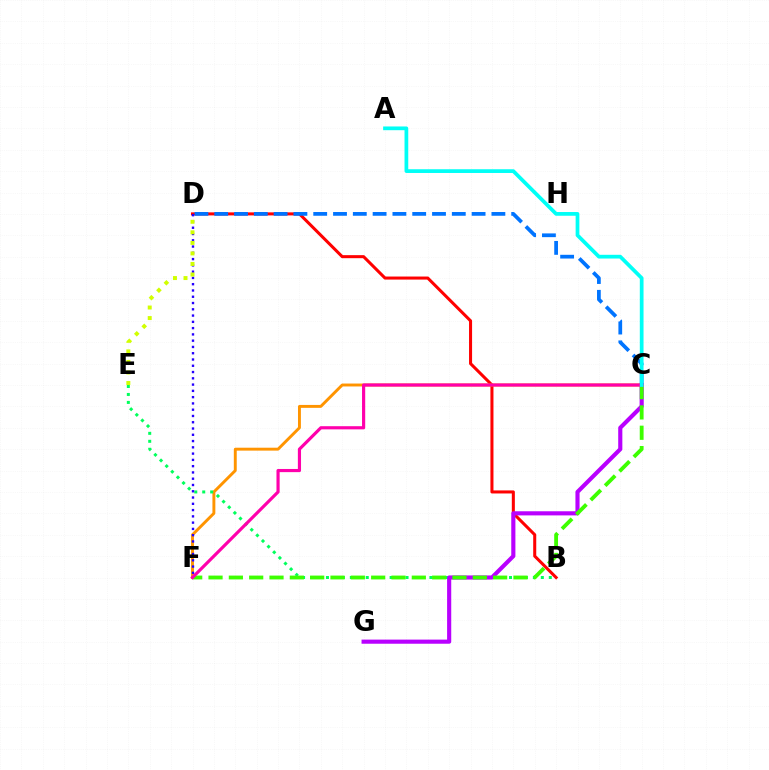{('B', 'D'): [{'color': '#ff0000', 'line_style': 'solid', 'thickness': 2.19}], ('C', 'D'): [{'color': '#0074ff', 'line_style': 'dashed', 'thickness': 2.69}], ('C', 'F'): [{'color': '#ff9400', 'line_style': 'solid', 'thickness': 2.1}, {'color': '#3dff00', 'line_style': 'dashed', 'thickness': 2.76}, {'color': '#ff00ac', 'line_style': 'solid', 'thickness': 2.28}], ('B', 'E'): [{'color': '#00ff5c', 'line_style': 'dotted', 'thickness': 2.16}], ('D', 'F'): [{'color': '#2500ff', 'line_style': 'dotted', 'thickness': 1.7}], ('C', 'G'): [{'color': '#b900ff', 'line_style': 'solid', 'thickness': 2.97}], ('D', 'E'): [{'color': '#d1ff00', 'line_style': 'dotted', 'thickness': 2.86}], ('A', 'C'): [{'color': '#00fff6', 'line_style': 'solid', 'thickness': 2.69}]}